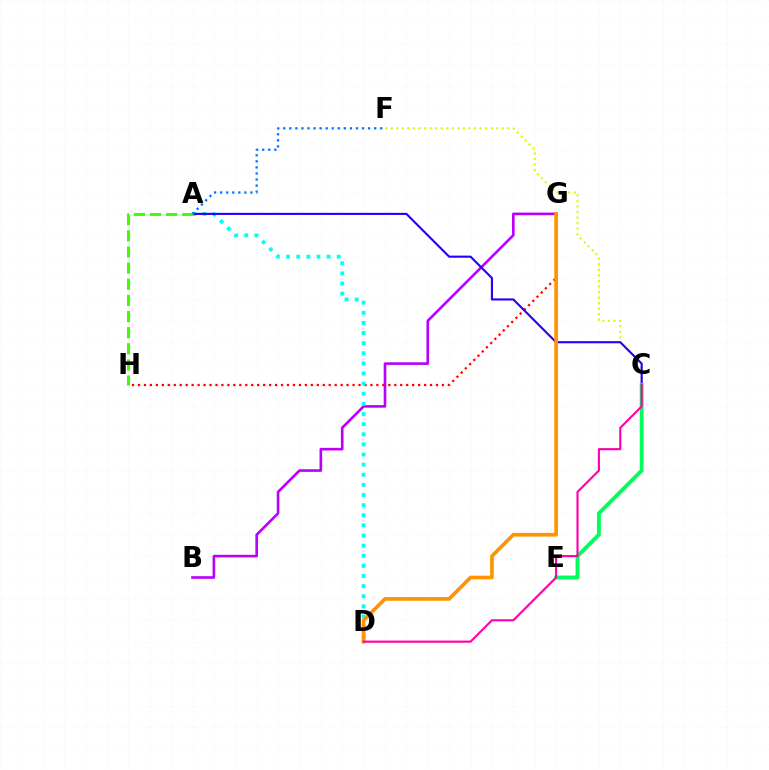{('B', 'G'): [{'color': '#b900ff', 'line_style': 'solid', 'thickness': 1.89}], ('C', 'F'): [{'color': '#d1ff00', 'line_style': 'dotted', 'thickness': 1.51}], ('G', 'H'): [{'color': '#ff0000', 'line_style': 'dotted', 'thickness': 1.62}], ('A', 'D'): [{'color': '#00fff6', 'line_style': 'dotted', 'thickness': 2.75}], ('A', 'C'): [{'color': '#2500ff', 'line_style': 'solid', 'thickness': 1.53}], ('C', 'E'): [{'color': '#00ff5c', 'line_style': 'solid', 'thickness': 2.81}], ('A', 'H'): [{'color': '#3dff00', 'line_style': 'dashed', 'thickness': 2.19}], ('A', 'F'): [{'color': '#0074ff', 'line_style': 'dotted', 'thickness': 1.65}], ('D', 'G'): [{'color': '#ff9400', 'line_style': 'solid', 'thickness': 2.66}], ('C', 'D'): [{'color': '#ff00ac', 'line_style': 'solid', 'thickness': 1.54}]}